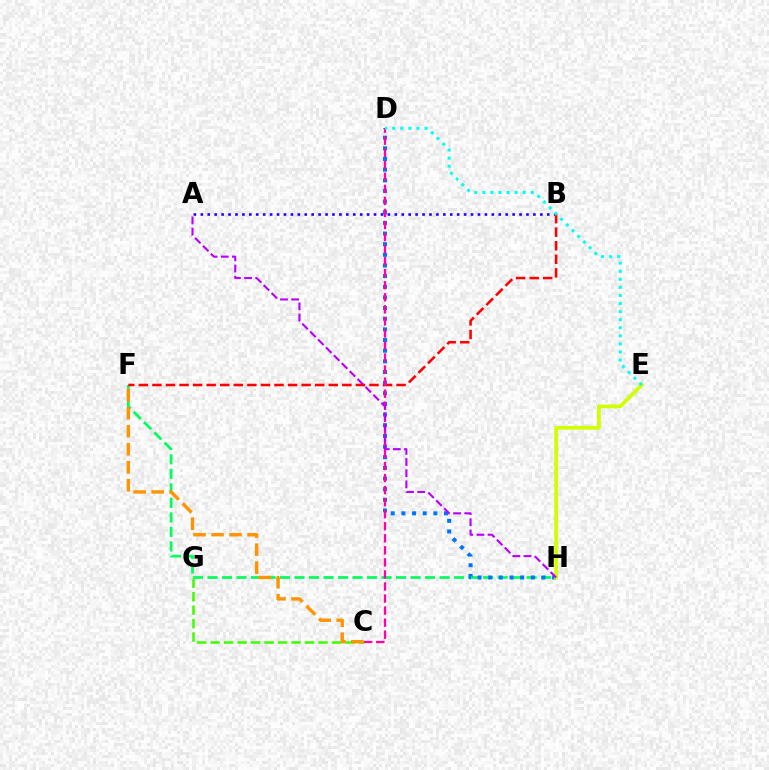{('F', 'H'): [{'color': '#00ff5c', 'line_style': 'dashed', 'thickness': 1.97}], ('A', 'B'): [{'color': '#2500ff', 'line_style': 'dotted', 'thickness': 1.88}], ('B', 'F'): [{'color': '#ff0000', 'line_style': 'dashed', 'thickness': 1.84}], ('D', 'H'): [{'color': '#0074ff', 'line_style': 'dotted', 'thickness': 2.89}], ('C', 'G'): [{'color': '#3dff00', 'line_style': 'dashed', 'thickness': 1.83}], ('C', 'D'): [{'color': '#ff00ac', 'line_style': 'dashed', 'thickness': 1.64}], ('E', 'H'): [{'color': '#d1ff00', 'line_style': 'solid', 'thickness': 2.68}], ('C', 'F'): [{'color': '#ff9400', 'line_style': 'dashed', 'thickness': 2.45}], ('A', 'H'): [{'color': '#b900ff', 'line_style': 'dashed', 'thickness': 1.52}], ('D', 'E'): [{'color': '#00fff6', 'line_style': 'dotted', 'thickness': 2.19}]}